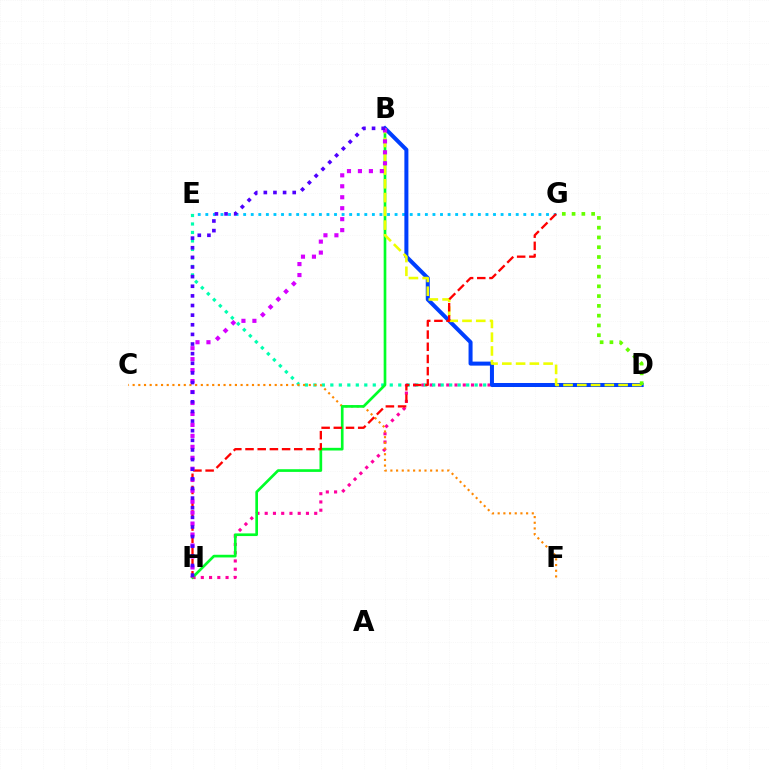{('D', 'H'): [{'color': '#ff00a0', 'line_style': 'dotted', 'thickness': 2.24}], ('E', 'G'): [{'color': '#00c7ff', 'line_style': 'dotted', 'thickness': 2.06}], ('D', 'E'): [{'color': '#00ffaf', 'line_style': 'dotted', 'thickness': 2.31}], ('C', 'F'): [{'color': '#ff8800', 'line_style': 'dotted', 'thickness': 1.54}], ('B', 'H'): [{'color': '#00ff27', 'line_style': 'solid', 'thickness': 1.93}, {'color': '#d600ff', 'line_style': 'dotted', 'thickness': 2.98}, {'color': '#4f00ff', 'line_style': 'dotted', 'thickness': 2.62}], ('B', 'D'): [{'color': '#003fff', 'line_style': 'solid', 'thickness': 2.89}, {'color': '#eeff00', 'line_style': 'dashed', 'thickness': 1.87}], ('G', 'H'): [{'color': '#ff0000', 'line_style': 'dashed', 'thickness': 1.66}], ('D', 'G'): [{'color': '#66ff00', 'line_style': 'dotted', 'thickness': 2.66}]}